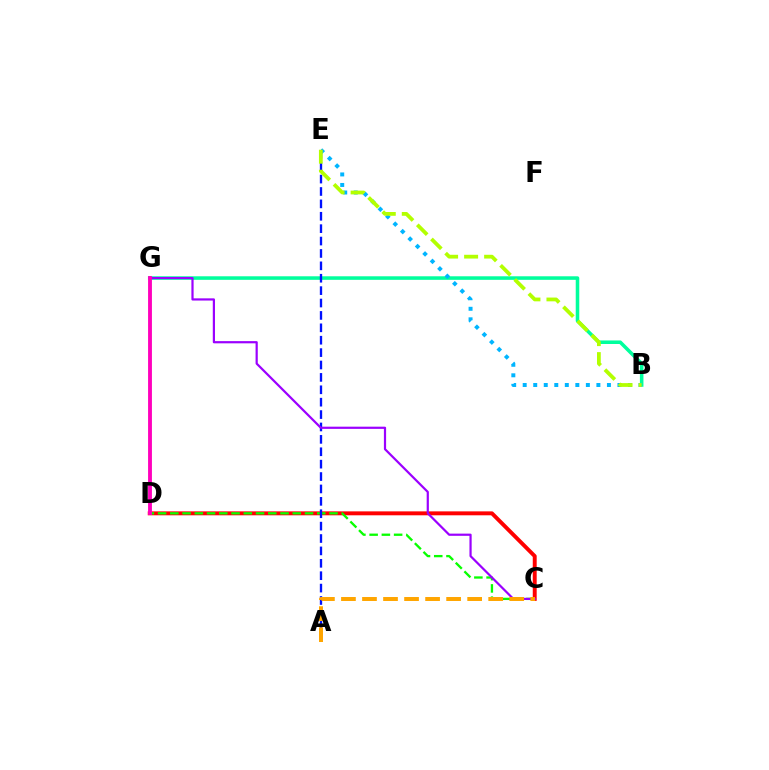{('C', 'D'): [{'color': '#ff0000', 'line_style': 'solid', 'thickness': 2.82}, {'color': '#08ff00', 'line_style': 'dashed', 'thickness': 1.66}], ('B', 'G'): [{'color': '#00ff9d', 'line_style': 'solid', 'thickness': 2.55}], ('A', 'E'): [{'color': '#0010ff', 'line_style': 'dashed', 'thickness': 1.68}], ('C', 'G'): [{'color': '#9b00ff', 'line_style': 'solid', 'thickness': 1.59}], ('B', 'E'): [{'color': '#00b5ff', 'line_style': 'dotted', 'thickness': 2.86}, {'color': '#b3ff00', 'line_style': 'dashed', 'thickness': 2.72}], ('A', 'C'): [{'color': '#ffa500', 'line_style': 'dashed', 'thickness': 2.86}], ('D', 'G'): [{'color': '#ff00bd', 'line_style': 'solid', 'thickness': 2.77}]}